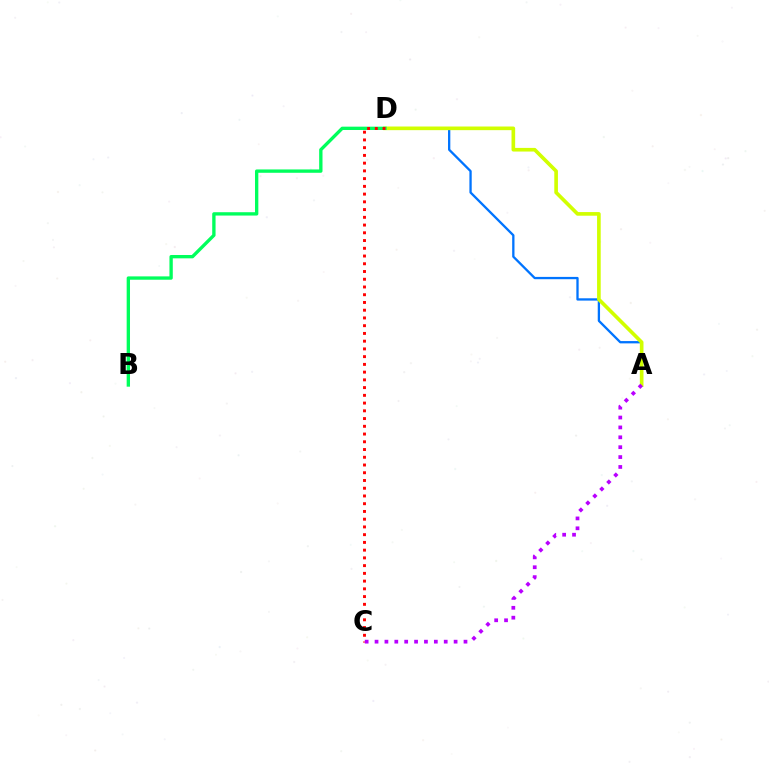{('A', 'D'): [{'color': '#0074ff', 'line_style': 'solid', 'thickness': 1.66}, {'color': '#d1ff00', 'line_style': 'solid', 'thickness': 2.62}], ('B', 'D'): [{'color': '#00ff5c', 'line_style': 'solid', 'thickness': 2.41}], ('C', 'D'): [{'color': '#ff0000', 'line_style': 'dotted', 'thickness': 2.1}], ('A', 'C'): [{'color': '#b900ff', 'line_style': 'dotted', 'thickness': 2.69}]}